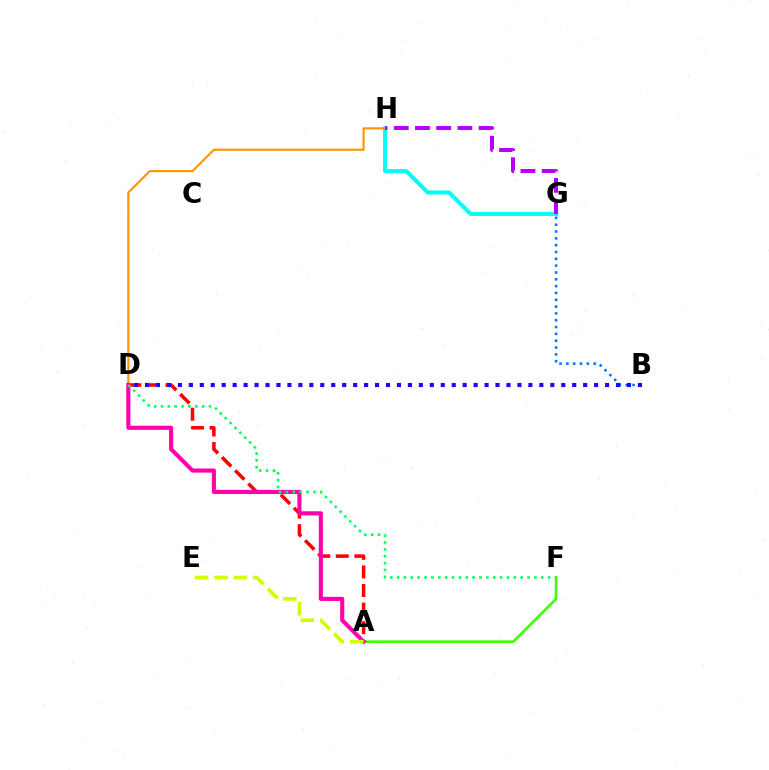{('A', 'F'): [{'color': '#3dff00', 'line_style': 'solid', 'thickness': 1.88}], ('A', 'D'): [{'color': '#ff0000', 'line_style': 'dashed', 'thickness': 2.52}, {'color': '#ff00ac', 'line_style': 'solid', 'thickness': 2.96}], ('B', 'G'): [{'color': '#0074ff', 'line_style': 'dotted', 'thickness': 1.85}], ('G', 'H'): [{'color': '#00fff6', 'line_style': 'solid', 'thickness': 2.93}, {'color': '#b900ff', 'line_style': 'dashed', 'thickness': 2.88}], ('D', 'H'): [{'color': '#ff9400', 'line_style': 'solid', 'thickness': 1.53}], ('B', 'D'): [{'color': '#2500ff', 'line_style': 'dotted', 'thickness': 2.98}], ('D', 'F'): [{'color': '#00ff5c', 'line_style': 'dotted', 'thickness': 1.87}], ('A', 'E'): [{'color': '#d1ff00', 'line_style': 'dashed', 'thickness': 2.64}]}